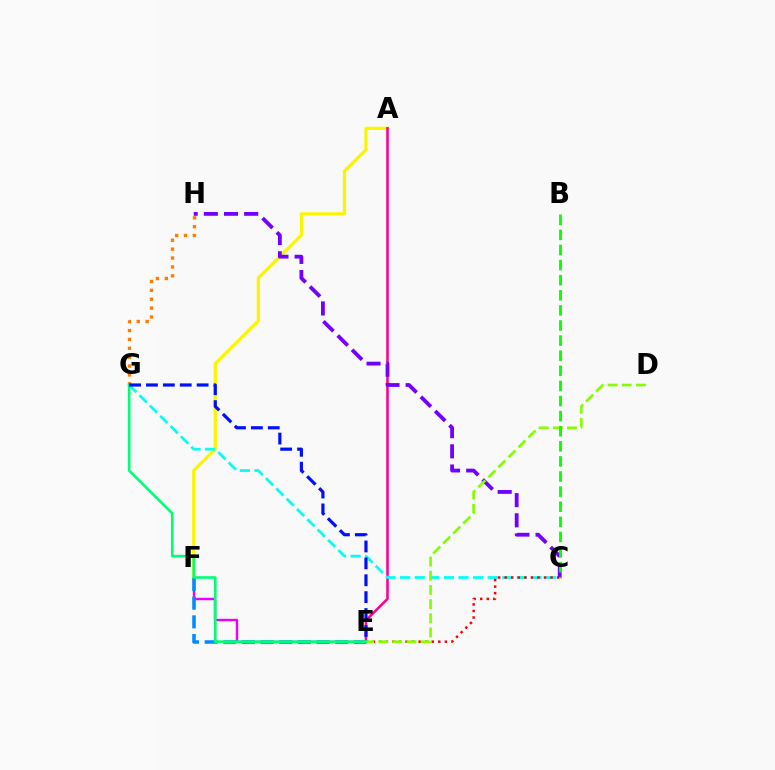{('A', 'F'): [{'color': '#fcf500', 'line_style': 'solid', 'thickness': 2.33}], ('E', 'F'): [{'color': '#ee00ff', 'line_style': 'solid', 'thickness': 1.75}, {'color': '#008cff', 'line_style': 'dashed', 'thickness': 2.53}], ('A', 'E'): [{'color': '#ff0094', 'line_style': 'solid', 'thickness': 1.85}], ('C', 'G'): [{'color': '#00fff6', 'line_style': 'dashed', 'thickness': 1.98}], ('C', 'E'): [{'color': '#ff0000', 'line_style': 'dotted', 'thickness': 1.78}], ('C', 'H'): [{'color': '#7200ff', 'line_style': 'dashed', 'thickness': 2.74}], ('D', 'E'): [{'color': '#84ff00', 'line_style': 'dashed', 'thickness': 1.92}], ('B', 'C'): [{'color': '#08ff00', 'line_style': 'dashed', 'thickness': 2.05}], ('G', 'H'): [{'color': '#ff7c00', 'line_style': 'dotted', 'thickness': 2.41}], ('E', 'G'): [{'color': '#00ff74', 'line_style': 'solid', 'thickness': 1.89}, {'color': '#0010ff', 'line_style': 'dashed', 'thickness': 2.29}]}